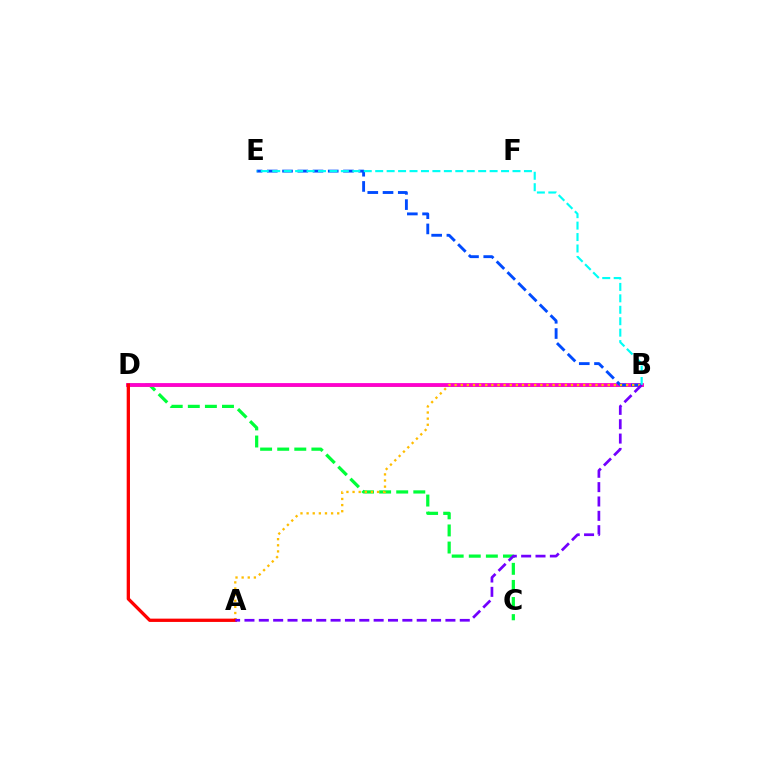{('C', 'D'): [{'color': '#00ff39', 'line_style': 'dashed', 'thickness': 2.32}], ('B', 'D'): [{'color': '#84ff00', 'line_style': 'solid', 'thickness': 2.11}, {'color': '#ff00cf', 'line_style': 'solid', 'thickness': 2.75}], ('B', 'E'): [{'color': '#004bff', 'line_style': 'dashed', 'thickness': 2.07}, {'color': '#00fff6', 'line_style': 'dashed', 'thickness': 1.55}], ('A', 'B'): [{'color': '#ffbd00', 'line_style': 'dotted', 'thickness': 1.66}, {'color': '#7200ff', 'line_style': 'dashed', 'thickness': 1.95}], ('A', 'D'): [{'color': '#ff0000', 'line_style': 'solid', 'thickness': 2.37}]}